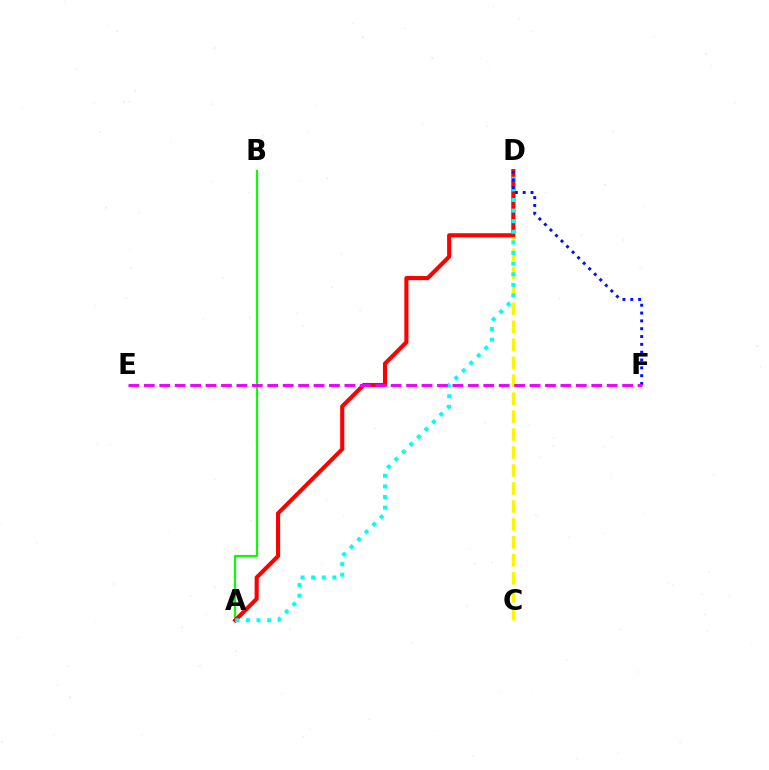{('C', 'D'): [{'color': '#fcf500', 'line_style': 'dashed', 'thickness': 2.44}], ('A', 'B'): [{'color': '#08ff00', 'line_style': 'solid', 'thickness': 1.58}], ('A', 'D'): [{'color': '#ff0000', 'line_style': 'solid', 'thickness': 2.96}, {'color': '#00fff6', 'line_style': 'dotted', 'thickness': 2.88}], ('D', 'F'): [{'color': '#0010ff', 'line_style': 'dotted', 'thickness': 2.13}], ('E', 'F'): [{'color': '#ee00ff', 'line_style': 'dashed', 'thickness': 2.1}]}